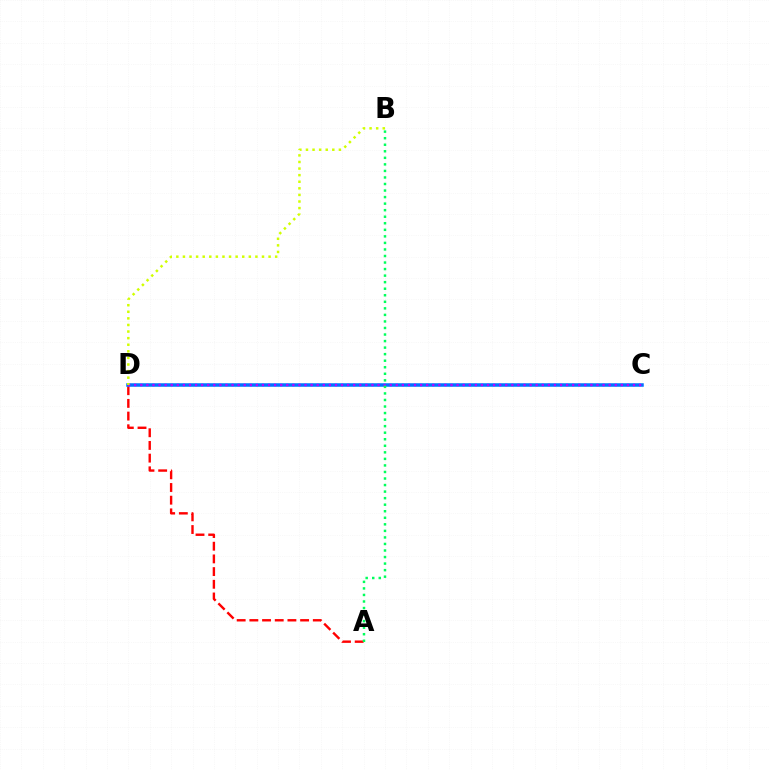{('A', 'D'): [{'color': '#ff0000', 'line_style': 'dashed', 'thickness': 1.72}], ('C', 'D'): [{'color': '#0074ff', 'line_style': 'solid', 'thickness': 2.53}, {'color': '#b900ff', 'line_style': 'dotted', 'thickness': 1.65}], ('B', 'D'): [{'color': '#d1ff00', 'line_style': 'dotted', 'thickness': 1.79}], ('A', 'B'): [{'color': '#00ff5c', 'line_style': 'dotted', 'thickness': 1.78}]}